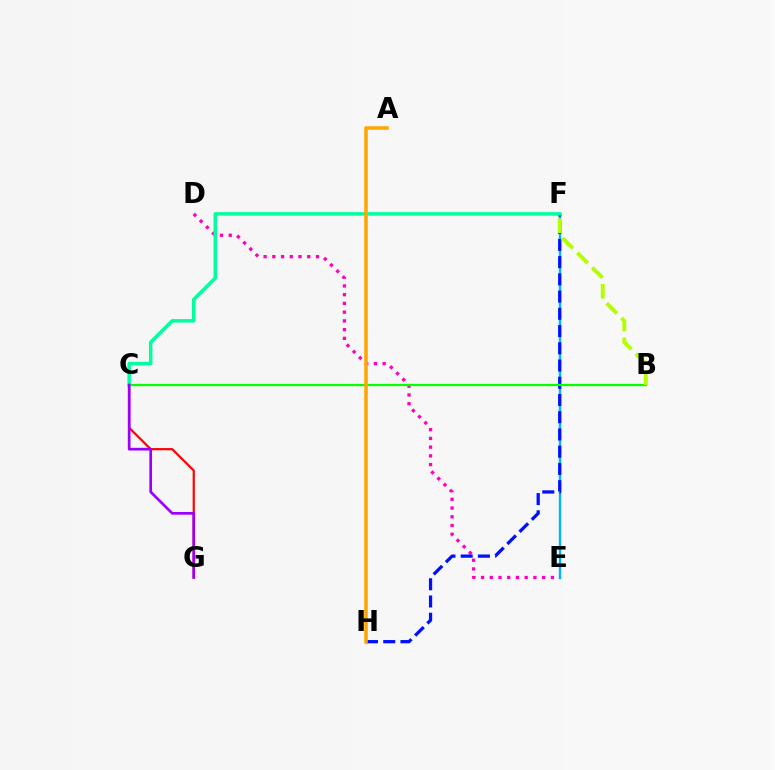{('E', 'F'): [{'color': '#00b5ff', 'line_style': 'solid', 'thickness': 1.71}], ('D', 'E'): [{'color': '#ff00bd', 'line_style': 'dotted', 'thickness': 2.37}], ('C', 'G'): [{'color': '#ff0000', 'line_style': 'solid', 'thickness': 1.58}, {'color': '#9b00ff', 'line_style': 'solid', 'thickness': 1.94}], ('F', 'H'): [{'color': '#0010ff', 'line_style': 'dashed', 'thickness': 2.34}], ('B', 'C'): [{'color': '#08ff00', 'line_style': 'solid', 'thickness': 1.64}], ('B', 'F'): [{'color': '#b3ff00', 'line_style': 'dashed', 'thickness': 2.84}], ('C', 'F'): [{'color': '#00ff9d', 'line_style': 'solid', 'thickness': 2.51}], ('A', 'H'): [{'color': '#ffa500', 'line_style': 'solid', 'thickness': 2.53}]}